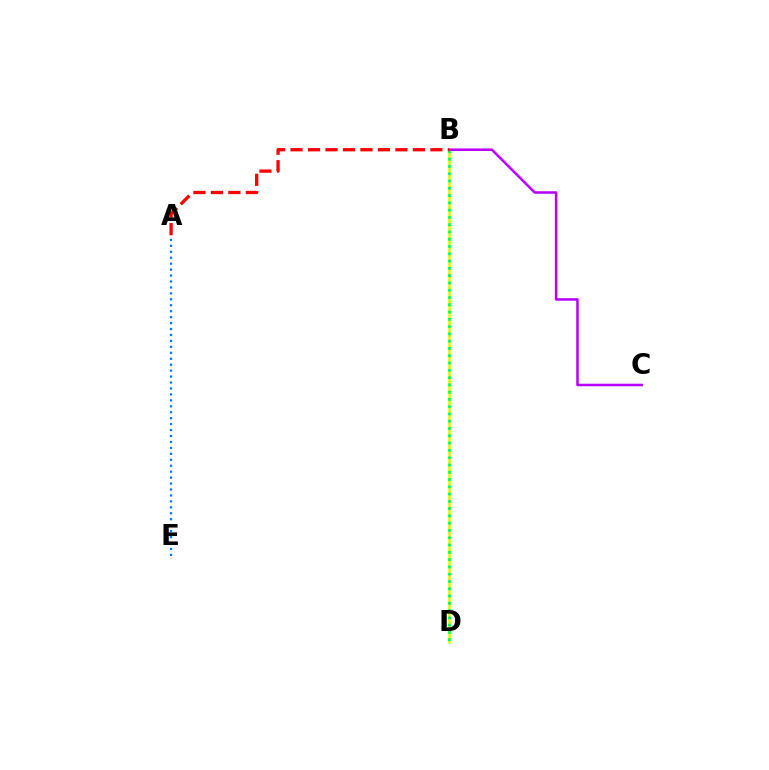{('B', 'D'): [{'color': '#d1ff00', 'line_style': 'solid', 'thickness': 1.85}, {'color': '#00ff5c', 'line_style': 'dotted', 'thickness': 1.98}], ('A', 'E'): [{'color': '#0074ff', 'line_style': 'dotted', 'thickness': 1.61}], ('B', 'C'): [{'color': '#b900ff', 'line_style': 'solid', 'thickness': 1.82}], ('A', 'B'): [{'color': '#ff0000', 'line_style': 'dashed', 'thickness': 2.38}]}